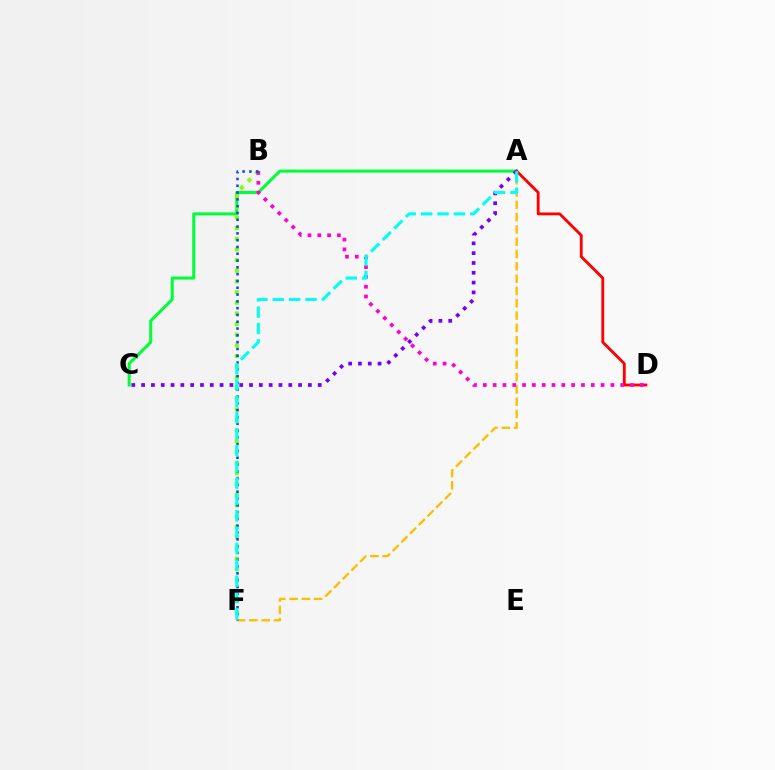{('A', 'C'): [{'color': '#00ff39', 'line_style': 'solid', 'thickness': 2.19}, {'color': '#7200ff', 'line_style': 'dotted', 'thickness': 2.67}], ('B', 'F'): [{'color': '#84ff00', 'line_style': 'dotted', 'thickness': 2.9}, {'color': '#004bff', 'line_style': 'dotted', 'thickness': 1.85}], ('A', 'D'): [{'color': '#ff0000', 'line_style': 'solid', 'thickness': 2.04}], ('A', 'F'): [{'color': '#ffbd00', 'line_style': 'dashed', 'thickness': 1.67}, {'color': '#00fff6', 'line_style': 'dashed', 'thickness': 2.22}], ('B', 'D'): [{'color': '#ff00cf', 'line_style': 'dotted', 'thickness': 2.67}]}